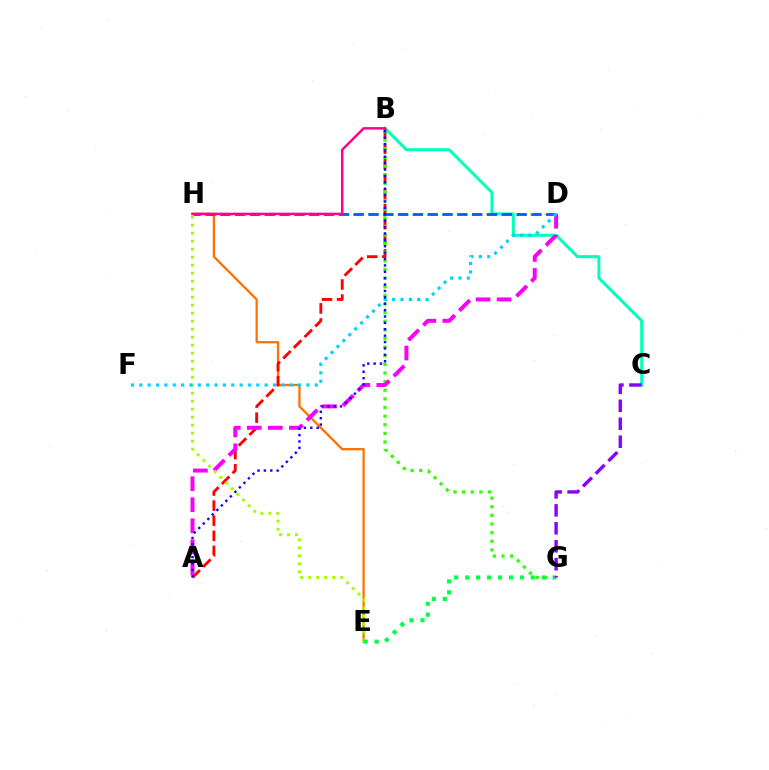{('D', 'H'): [{'color': '#ffe600', 'line_style': 'dashed', 'thickness': 1.99}, {'color': '#005dff', 'line_style': 'dashed', 'thickness': 2.01}], ('E', 'H'): [{'color': '#ff7000', 'line_style': 'solid', 'thickness': 1.63}, {'color': '#a2ff00', 'line_style': 'dotted', 'thickness': 2.17}], ('B', 'C'): [{'color': '#00ffbb', 'line_style': 'solid', 'thickness': 2.15}], ('A', 'B'): [{'color': '#ff0000', 'line_style': 'dashed', 'thickness': 2.05}, {'color': '#1900ff', 'line_style': 'dotted', 'thickness': 1.74}], ('B', 'G'): [{'color': '#31ff00', 'line_style': 'dotted', 'thickness': 2.34}], ('A', 'D'): [{'color': '#fa00f9', 'line_style': 'dashed', 'thickness': 2.86}], ('D', 'F'): [{'color': '#00d3ff', 'line_style': 'dotted', 'thickness': 2.27}], ('B', 'H'): [{'color': '#ff0088', 'line_style': 'solid', 'thickness': 1.76}], ('E', 'G'): [{'color': '#00ff45', 'line_style': 'dotted', 'thickness': 2.97}], ('C', 'G'): [{'color': '#8a00ff', 'line_style': 'dashed', 'thickness': 2.44}]}